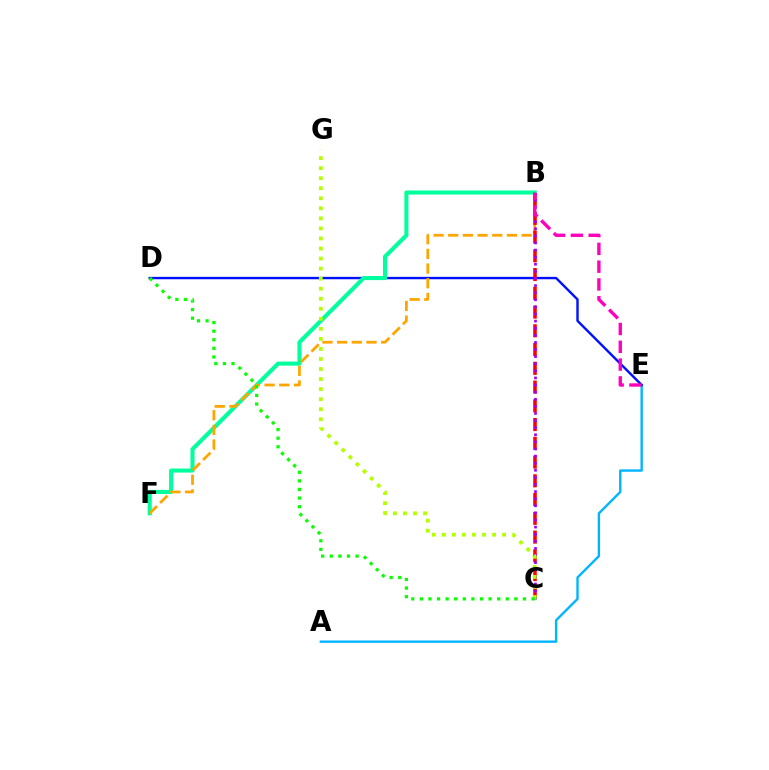{('A', 'E'): [{'color': '#00b5ff', 'line_style': 'solid', 'thickness': 1.71}], ('D', 'E'): [{'color': '#0010ff', 'line_style': 'solid', 'thickness': 1.72}], ('B', 'F'): [{'color': '#00ff9d', 'line_style': 'solid', 'thickness': 2.92}, {'color': '#ffa500', 'line_style': 'dashed', 'thickness': 1.99}], ('B', 'C'): [{'color': '#ff0000', 'line_style': 'dashed', 'thickness': 2.55}, {'color': '#9b00ff', 'line_style': 'dotted', 'thickness': 1.93}], ('B', 'E'): [{'color': '#ff00bd', 'line_style': 'dashed', 'thickness': 2.42}], ('C', 'G'): [{'color': '#b3ff00', 'line_style': 'dotted', 'thickness': 2.73}], ('C', 'D'): [{'color': '#08ff00', 'line_style': 'dotted', 'thickness': 2.34}]}